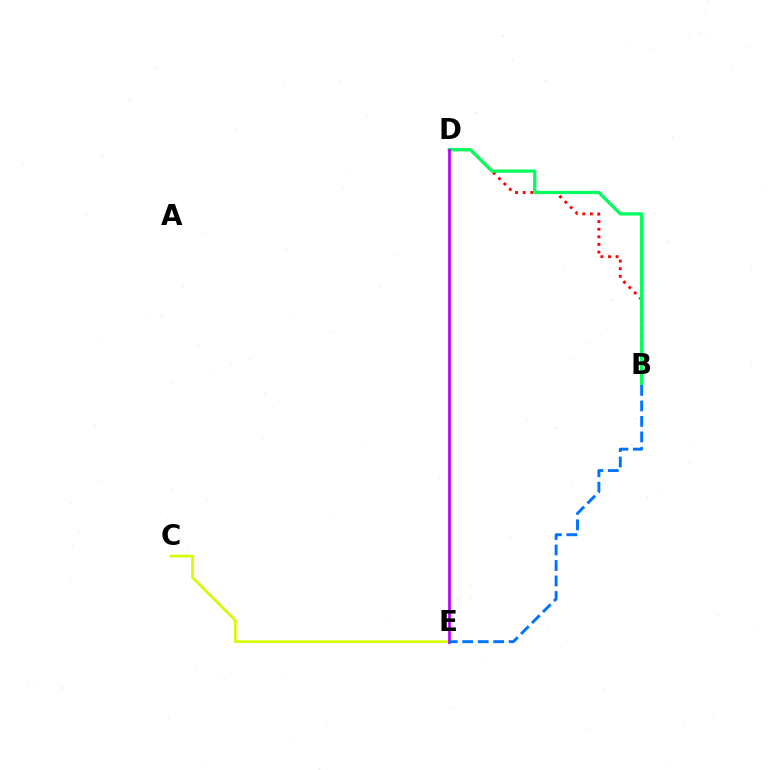{('C', 'E'): [{'color': '#d1ff00', 'line_style': 'solid', 'thickness': 1.94}], ('B', 'D'): [{'color': '#ff0000', 'line_style': 'dotted', 'thickness': 2.07}, {'color': '#00ff5c', 'line_style': 'solid', 'thickness': 2.34}], ('D', 'E'): [{'color': '#b900ff', 'line_style': 'solid', 'thickness': 1.96}], ('B', 'E'): [{'color': '#0074ff', 'line_style': 'dashed', 'thickness': 2.11}]}